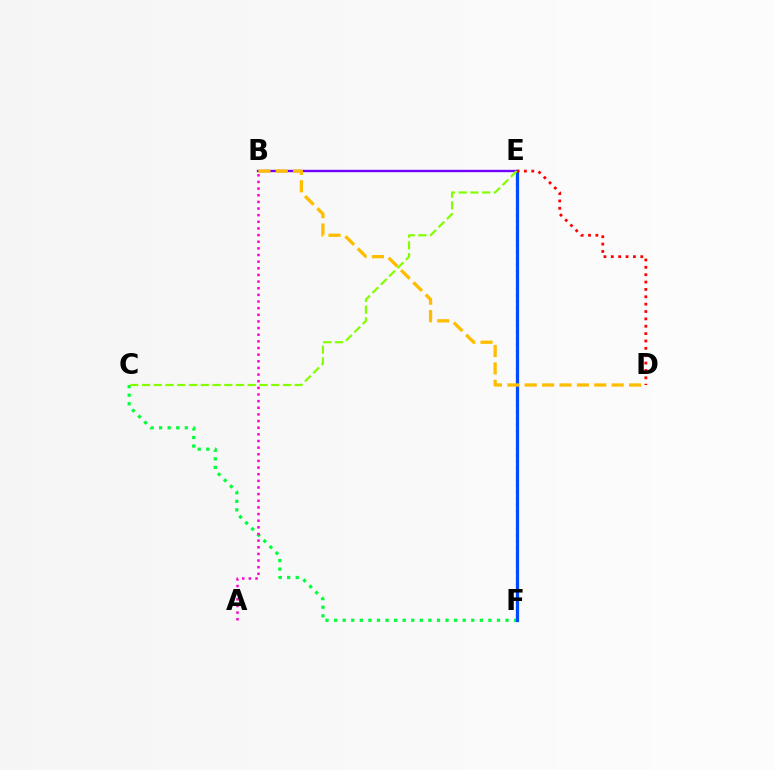{('E', 'F'): [{'color': '#00fff6', 'line_style': 'dotted', 'thickness': 1.67}, {'color': '#004bff', 'line_style': 'solid', 'thickness': 2.33}], ('B', 'E'): [{'color': '#7200ff', 'line_style': 'solid', 'thickness': 1.7}], ('C', 'F'): [{'color': '#00ff39', 'line_style': 'dotted', 'thickness': 2.33}], ('D', 'E'): [{'color': '#ff0000', 'line_style': 'dotted', 'thickness': 2.0}], ('A', 'B'): [{'color': '#ff00cf', 'line_style': 'dotted', 'thickness': 1.8}], ('C', 'E'): [{'color': '#84ff00', 'line_style': 'dashed', 'thickness': 1.6}], ('B', 'D'): [{'color': '#ffbd00', 'line_style': 'dashed', 'thickness': 2.36}]}